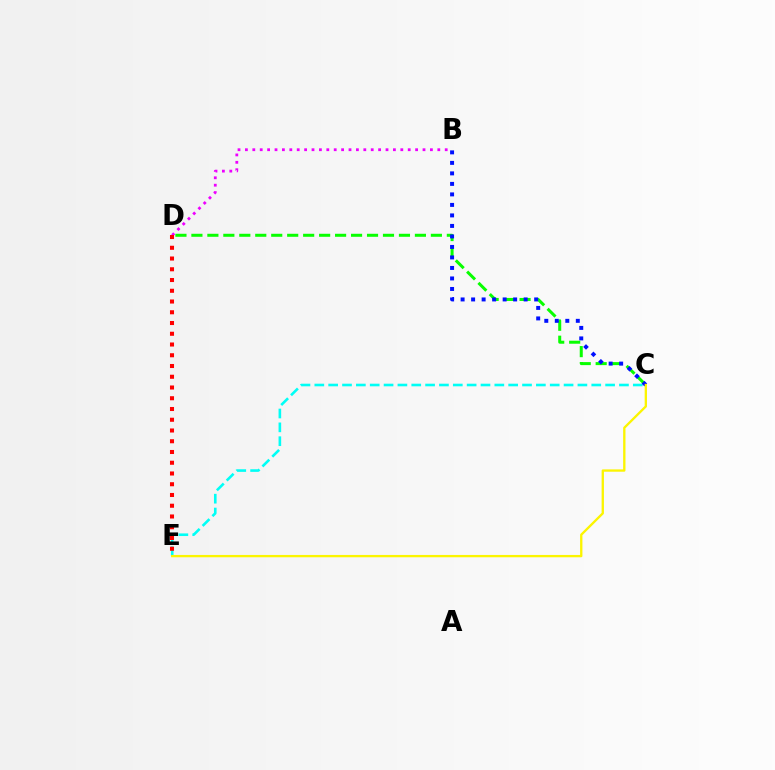{('B', 'D'): [{'color': '#ee00ff', 'line_style': 'dotted', 'thickness': 2.01}], ('C', 'E'): [{'color': '#00fff6', 'line_style': 'dashed', 'thickness': 1.88}, {'color': '#fcf500', 'line_style': 'solid', 'thickness': 1.68}], ('C', 'D'): [{'color': '#08ff00', 'line_style': 'dashed', 'thickness': 2.17}], ('B', 'C'): [{'color': '#0010ff', 'line_style': 'dotted', 'thickness': 2.85}], ('D', 'E'): [{'color': '#ff0000', 'line_style': 'dotted', 'thickness': 2.92}]}